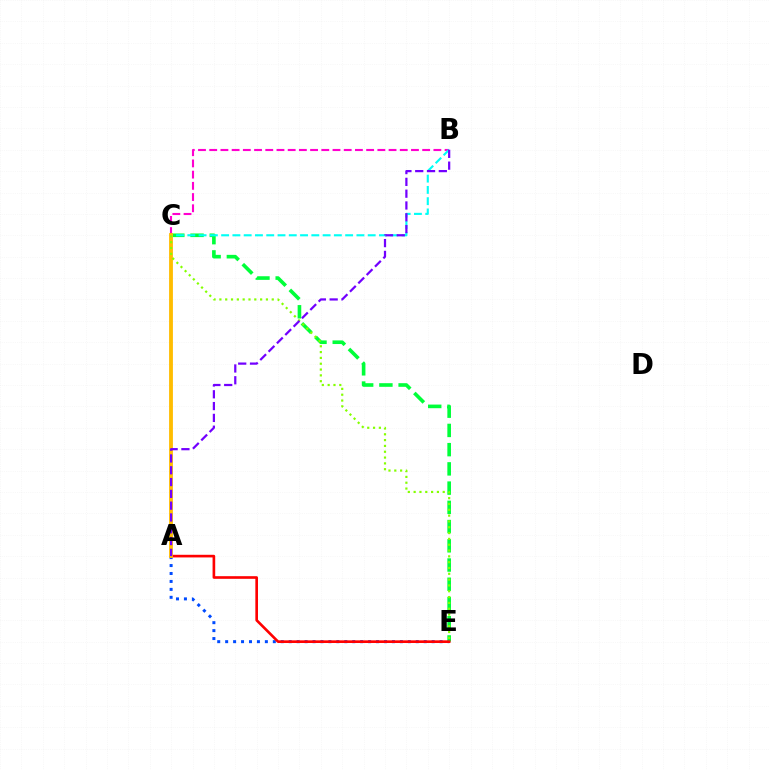{('A', 'E'): [{'color': '#004bff', 'line_style': 'dotted', 'thickness': 2.16}, {'color': '#ff0000', 'line_style': 'solid', 'thickness': 1.9}], ('B', 'C'): [{'color': '#ff00cf', 'line_style': 'dashed', 'thickness': 1.52}, {'color': '#00fff6', 'line_style': 'dashed', 'thickness': 1.53}], ('C', 'E'): [{'color': '#00ff39', 'line_style': 'dashed', 'thickness': 2.61}, {'color': '#84ff00', 'line_style': 'dotted', 'thickness': 1.58}], ('A', 'C'): [{'color': '#ffbd00', 'line_style': 'solid', 'thickness': 2.75}], ('A', 'B'): [{'color': '#7200ff', 'line_style': 'dashed', 'thickness': 1.6}]}